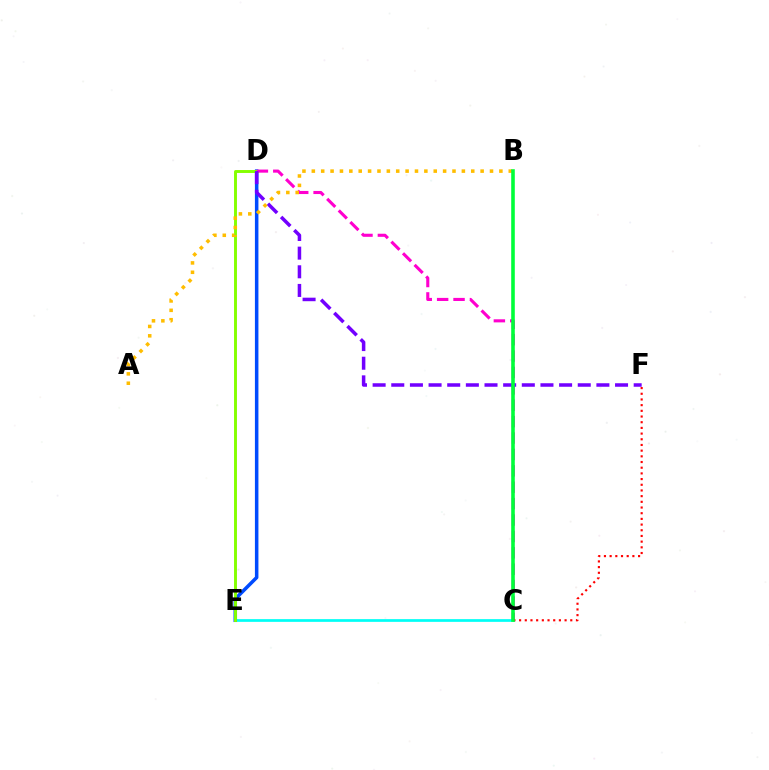{('C', 'E'): [{'color': '#00fff6', 'line_style': 'solid', 'thickness': 1.95}], ('D', 'E'): [{'color': '#004bff', 'line_style': 'solid', 'thickness': 2.53}, {'color': '#84ff00', 'line_style': 'solid', 'thickness': 2.1}], ('C', 'D'): [{'color': '#ff00cf', 'line_style': 'dashed', 'thickness': 2.23}], ('C', 'F'): [{'color': '#ff0000', 'line_style': 'dotted', 'thickness': 1.55}], ('D', 'F'): [{'color': '#7200ff', 'line_style': 'dashed', 'thickness': 2.53}], ('A', 'B'): [{'color': '#ffbd00', 'line_style': 'dotted', 'thickness': 2.55}], ('B', 'C'): [{'color': '#00ff39', 'line_style': 'solid', 'thickness': 2.59}]}